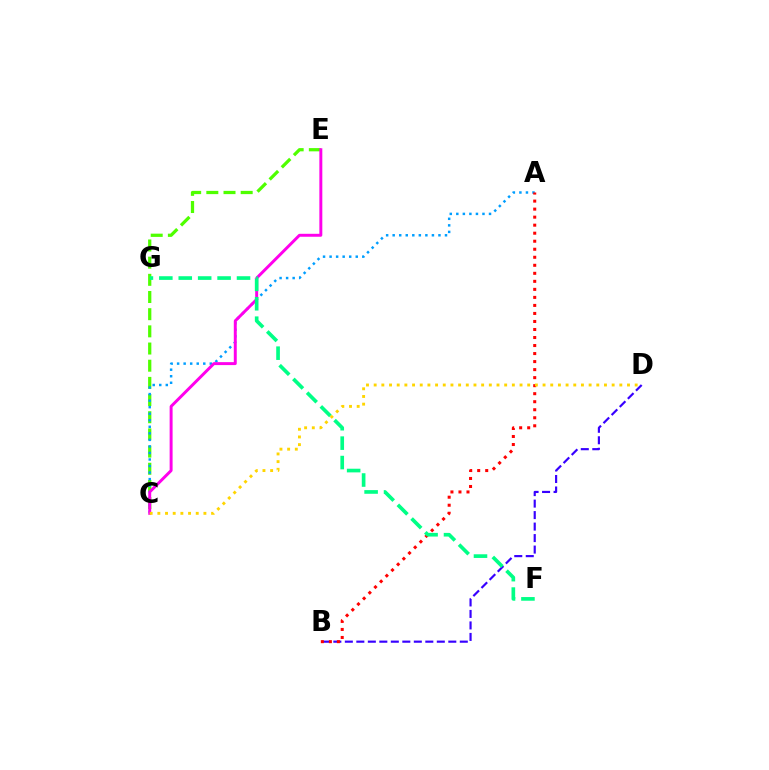{('C', 'E'): [{'color': '#4fff00', 'line_style': 'dashed', 'thickness': 2.33}, {'color': '#ff00ed', 'line_style': 'solid', 'thickness': 2.13}], ('A', 'C'): [{'color': '#009eff', 'line_style': 'dotted', 'thickness': 1.78}], ('B', 'D'): [{'color': '#3700ff', 'line_style': 'dashed', 'thickness': 1.56}], ('A', 'B'): [{'color': '#ff0000', 'line_style': 'dotted', 'thickness': 2.18}], ('F', 'G'): [{'color': '#00ff86', 'line_style': 'dashed', 'thickness': 2.64}], ('C', 'D'): [{'color': '#ffd500', 'line_style': 'dotted', 'thickness': 2.09}]}